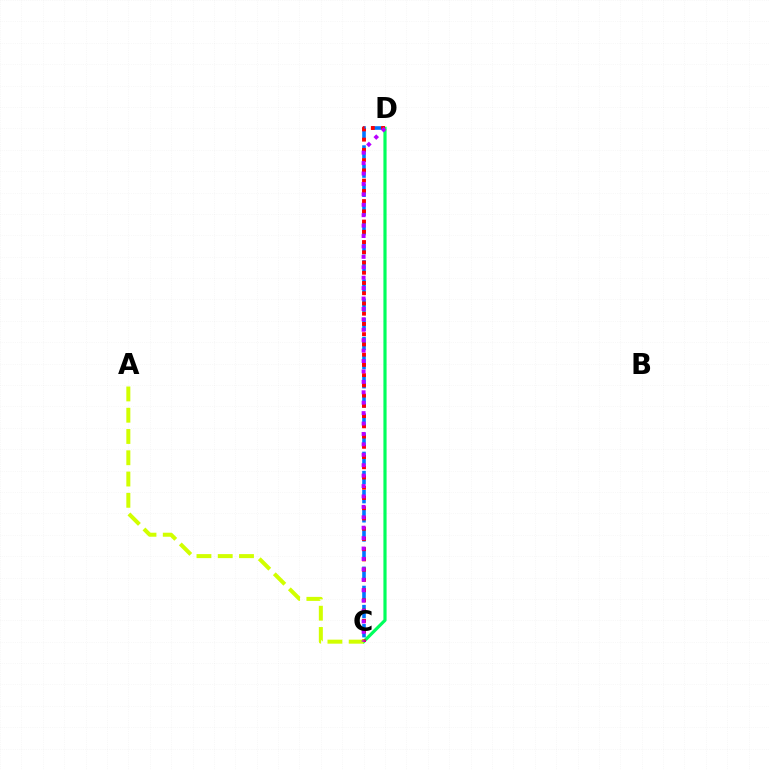{('C', 'D'): [{'color': '#00ff5c', 'line_style': 'solid', 'thickness': 2.29}, {'color': '#0074ff', 'line_style': 'dashed', 'thickness': 2.6}, {'color': '#ff0000', 'line_style': 'dotted', 'thickness': 2.78}, {'color': '#b900ff', 'line_style': 'dotted', 'thickness': 2.83}], ('A', 'C'): [{'color': '#d1ff00', 'line_style': 'dashed', 'thickness': 2.89}]}